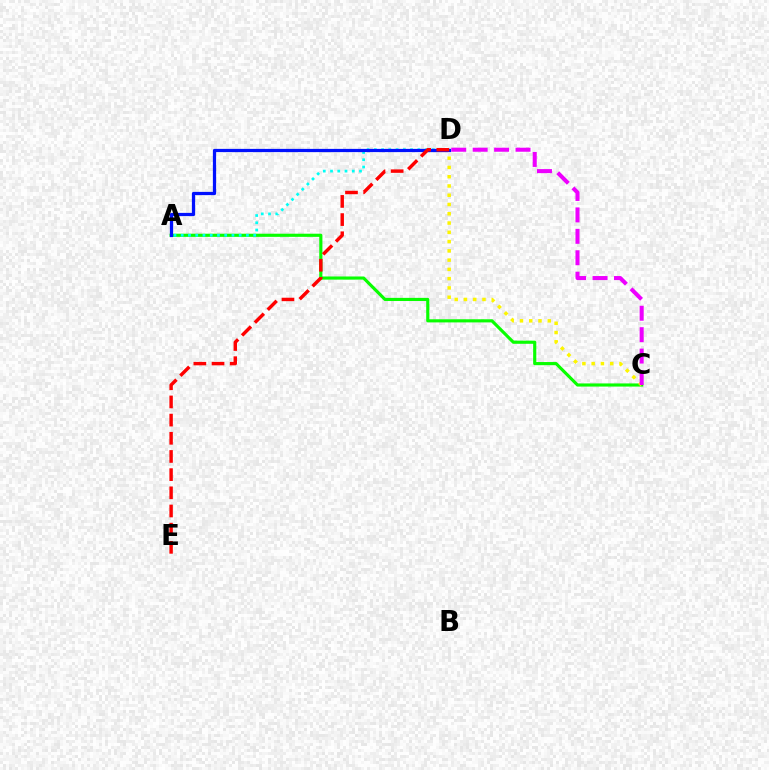{('A', 'C'): [{'color': '#08ff00', 'line_style': 'solid', 'thickness': 2.26}], ('A', 'D'): [{'color': '#00fff6', 'line_style': 'dotted', 'thickness': 1.97}, {'color': '#0010ff', 'line_style': 'solid', 'thickness': 2.33}], ('C', 'D'): [{'color': '#fcf500', 'line_style': 'dotted', 'thickness': 2.52}, {'color': '#ee00ff', 'line_style': 'dashed', 'thickness': 2.91}], ('D', 'E'): [{'color': '#ff0000', 'line_style': 'dashed', 'thickness': 2.47}]}